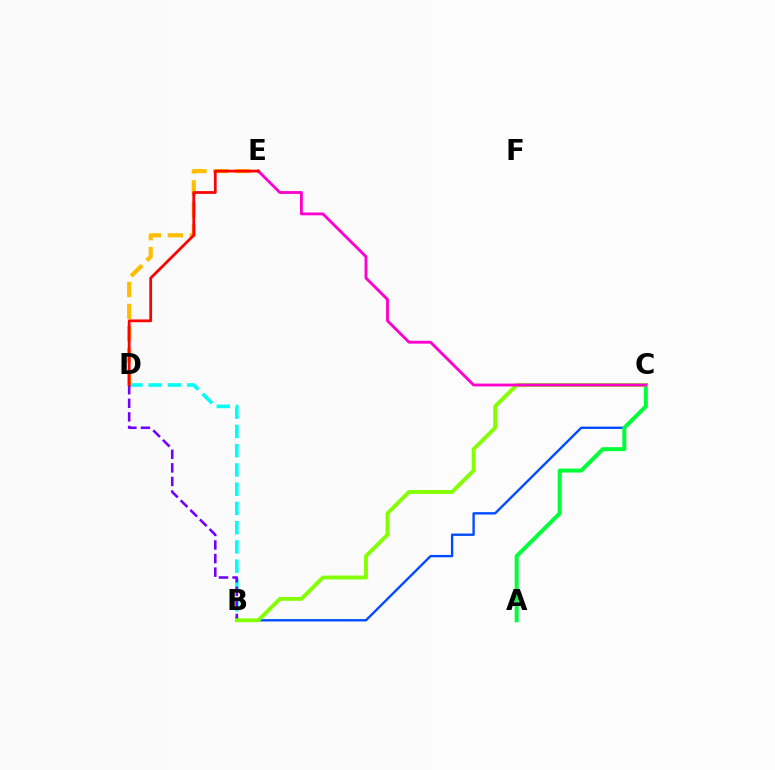{('B', 'C'): [{'color': '#004bff', 'line_style': 'solid', 'thickness': 1.7}, {'color': '#84ff00', 'line_style': 'solid', 'thickness': 2.78}], ('B', 'D'): [{'color': '#00fff6', 'line_style': 'dashed', 'thickness': 2.62}, {'color': '#7200ff', 'line_style': 'dashed', 'thickness': 1.84}], ('A', 'C'): [{'color': '#00ff39', 'line_style': 'solid', 'thickness': 2.87}], ('D', 'E'): [{'color': '#ffbd00', 'line_style': 'dashed', 'thickness': 2.98}, {'color': '#ff0000', 'line_style': 'solid', 'thickness': 1.98}], ('C', 'E'): [{'color': '#ff00cf', 'line_style': 'solid', 'thickness': 2.05}]}